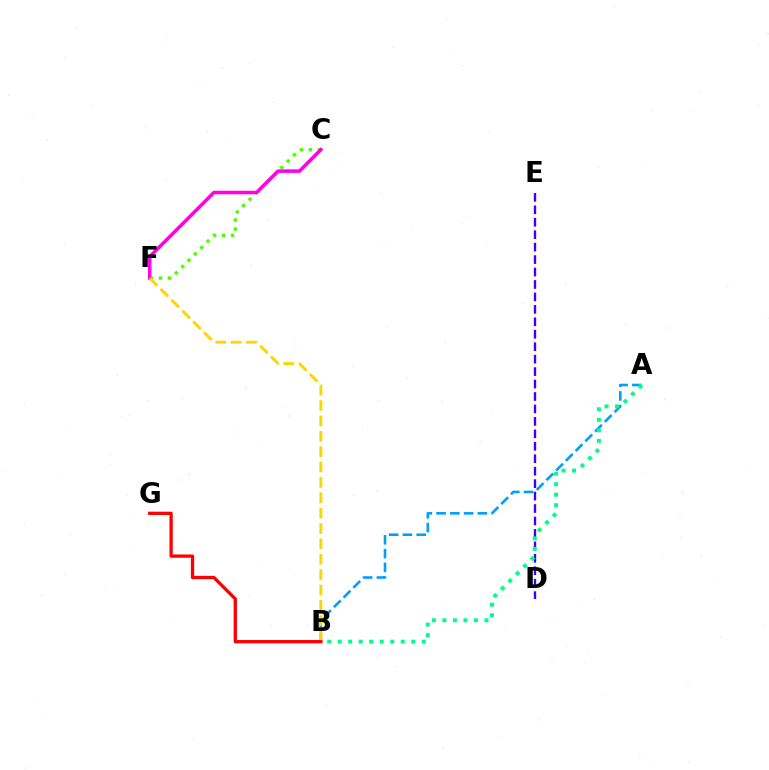{('C', 'F'): [{'color': '#4fff00', 'line_style': 'dotted', 'thickness': 2.44}, {'color': '#ff00ed', 'line_style': 'solid', 'thickness': 2.53}], ('A', 'B'): [{'color': '#009eff', 'line_style': 'dashed', 'thickness': 1.87}, {'color': '#00ff86', 'line_style': 'dotted', 'thickness': 2.86}], ('D', 'E'): [{'color': '#3700ff', 'line_style': 'dashed', 'thickness': 1.69}], ('B', 'F'): [{'color': '#ffd500', 'line_style': 'dashed', 'thickness': 2.09}], ('B', 'G'): [{'color': '#ff0000', 'line_style': 'solid', 'thickness': 2.37}]}